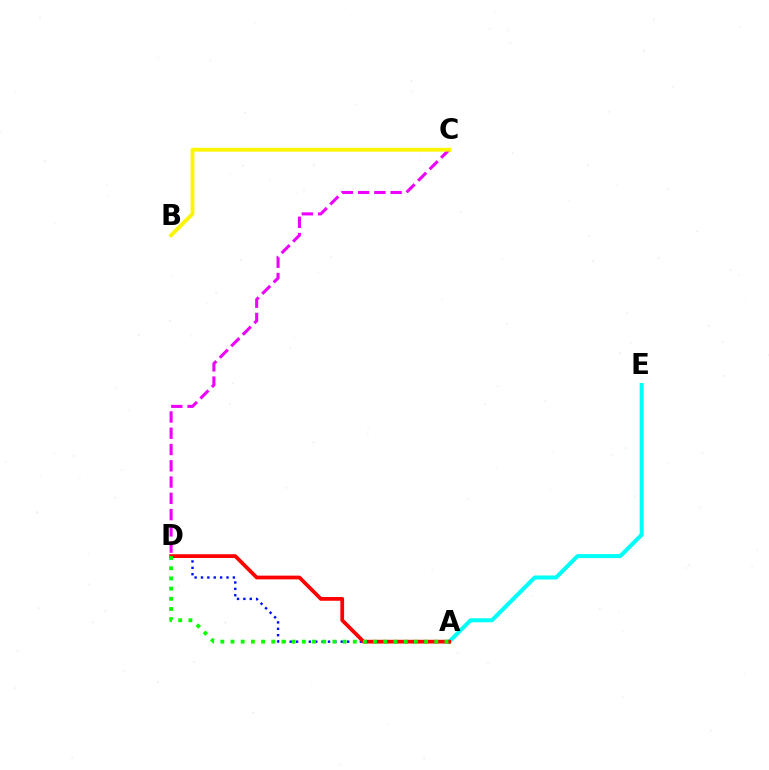{('C', 'D'): [{'color': '#ee00ff', 'line_style': 'dashed', 'thickness': 2.21}], ('A', 'E'): [{'color': '#00fff6', 'line_style': 'solid', 'thickness': 2.89}], ('A', 'D'): [{'color': '#0010ff', 'line_style': 'dotted', 'thickness': 1.73}, {'color': '#ff0000', 'line_style': 'solid', 'thickness': 2.7}, {'color': '#08ff00', 'line_style': 'dotted', 'thickness': 2.77}], ('B', 'C'): [{'color': '#fcf500', 'line_style': 'solid', 'thickness': 2.76}]}